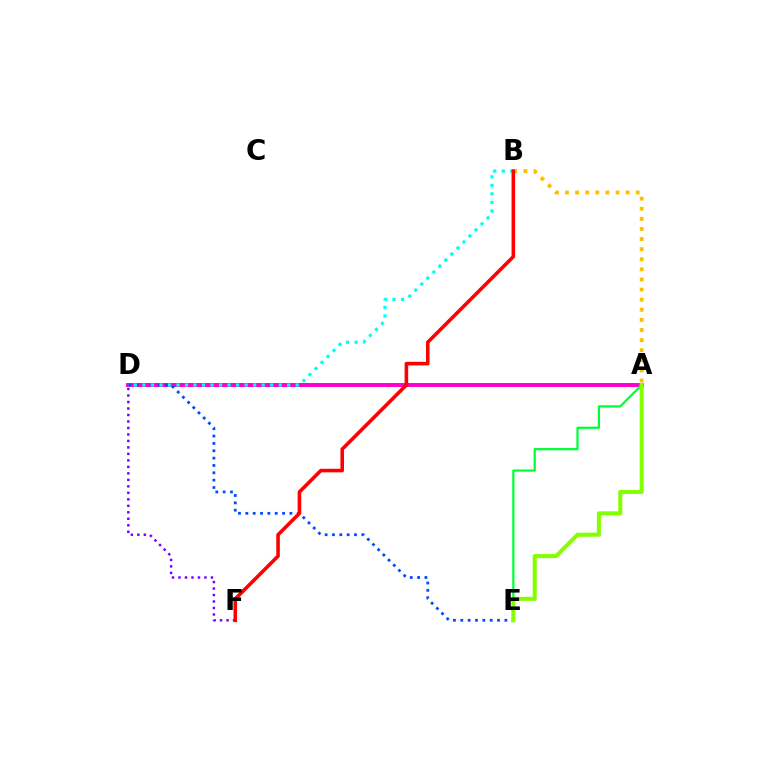{('A', 'D'): [{'color': '#ff00cf', 'line_style': 'solid', 'thickness': 2.84}], ('D', 'F'): [{'color': '#7200ff', 'line_style': 'dotted', 'thickness': 1.76}], ('A', 'E'): [{'color': '#00ff39', 'line_style': 'solid', 'thickness': 1.61}, {'color': '#84ff00', 'line_style': 'solid', 'thickness': 2.91}], ('A', 'B'): [{'color': '#ffbd00', 'line_style': 'dotted', 'thickness': 2.74}], ('D', 'E'): [{'color': '#004bff', 'line_style': 'dotted', 'thickness': 2.0}], ('B', 'D'): [{'color': '#00fff6', 'line_style': 'dotted', 'thickness': 2.31}], ('B', 'F'): [{'color': '#ff0000', 'line_style': 'solid', 'thickness': 2.57}]}